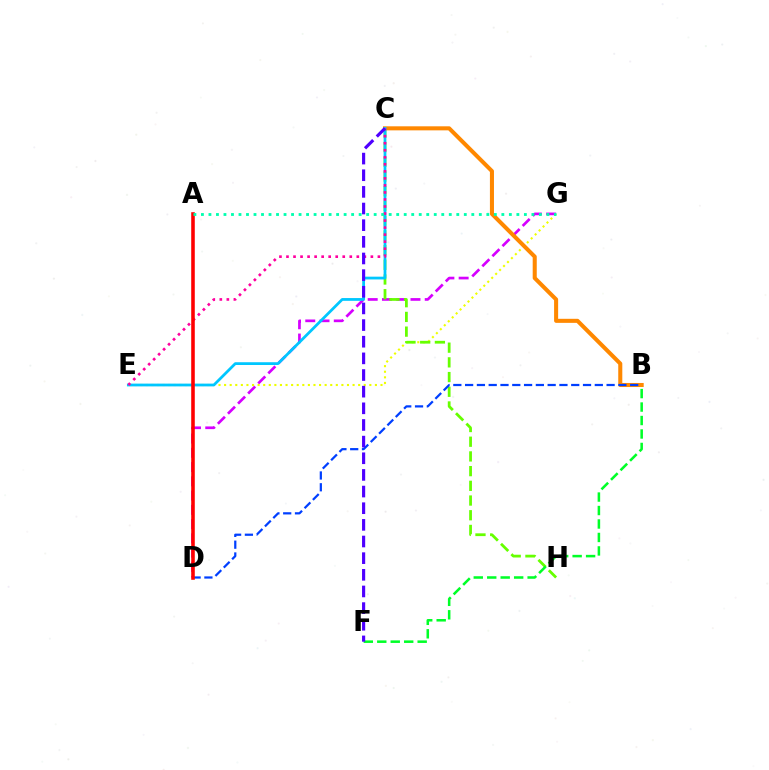{('D', 'G'): [{'color': '#d600ff', 'line_style': 'dashed', 'thickness': 1.94}], ('E', 'G'): [{'color': '#eeff00', 'line_style': 'dotted', 'thickness': 1.52}], ('B', 'C'): [{'color': '#ff8800', 'line_style': 'solid', 'thickness': 2.92}], ('C', 'H'): [{'color': '#66ff00', 'line_style': 'dashed', 'thickness': 2.0}], ('C', 'E'): [{'color': '#00c7ff', 'line_style': 'solid', 'thickness': 2.0}, {'color': '#ff00a0', 'line_style': 'dotted', 'thickness': 1.91}], ('B', 'D'): [{'color': '#003fff', 'line_style': 'dashed', 'thickness': 1.6}], ('A', 'D'): [{'color': '#ff0000', 'line_style': 'solid', 'thickness': 2.57}], ('B', 'F'): [{'color': '#00ff27', 'line_style': 'dashed', 'thickness': 1.83}], ('A', 'G'): [{'color': '#00ffaf', 'line_style': 'dotted', 'thickness': 2.04}], ('C', 'F'): [{'color': '#4f00ff', 'line_style': 'dashed', 'thickness': 2.26}]}